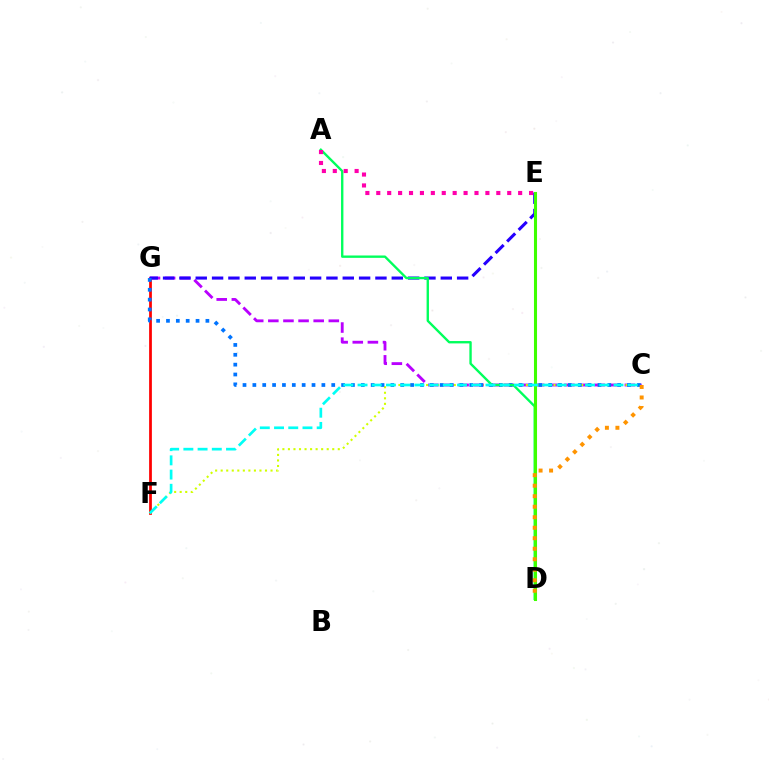{('F', 'G'): [{'color': '#ff0000', 'line_style': 'solid', 'thickness': 1.98}], ('C', 'G'): [{'color': '#b900ff', 'line_style': 'dashed', 'thickness': 2.05}, {'color': '#0074ff', 'line_style': 'dotted', 'thickness': 2.68}], ('E', 'G'): [{'color': '#2500ff', 'line_style': 'dashed', 'thickness': 2.22}], ('C', 'F'): [{'color': '#d1ff00', 'line_style': 'dotted', 'thickness': 1.51}, {'color': '#00fff6', 'line_style': 'dashed', 'thickness': 1.93}], ('A', 'D'): [{'color': '#00ff5c', 'line_style': 'solid', 'thickness': 1.7}], ('D', 'E'): [{'color': '#3dff00', 'line_style': 'solid', 'thickness': 2.2}], ('C', 'D'): [{'color': '#ff9400', 'line_style': 'dotted', 'thickness': 2.85}], ('A', 'E'): [{'color': '#ff00ac', 'line_style': 'dotted', 'thickness': 2.97}]}